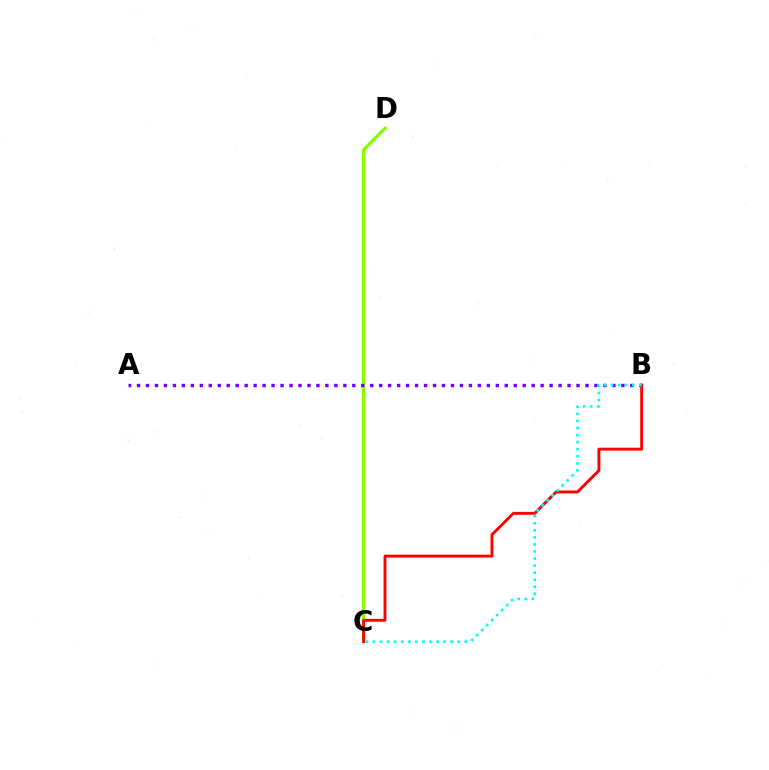{('C', 'D'): [{'color': '#84ff00', 'line_style': 'solid', 'thickness': 2.36}], ('A', 'B'): [{'color': '#7200ff', 'line_style': 'dotted', 'thickness': 2.44}], ('B', 'C'): [{'color': '#ff0000', 'line_style': 'solid', 'thickness': 2.08}, {'color': '#00fff6', 'line_style': 'dotted', 'thickness': 1.92}]}